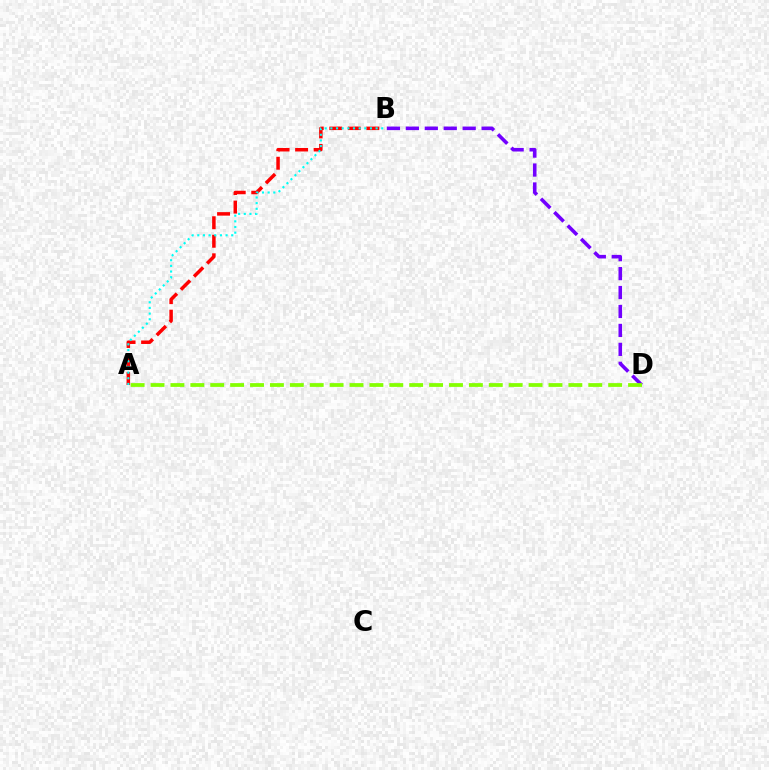{('A', 'B'): [{'color': '#ff0000', 'line_style': 'dashed', 'thickness': 2.52}, {'color': '#00fff6', 'line_style': 'dotted', 'thickness': 1.54}], ('B', 'D'): [{'color': '#7200ff', 'line_style': 'dashed', 'thickness': 2.57}], ('A', 'D'): [{'color': '#84ff00', 'line_style': 'dashed', 'thickness': 2.7}]}